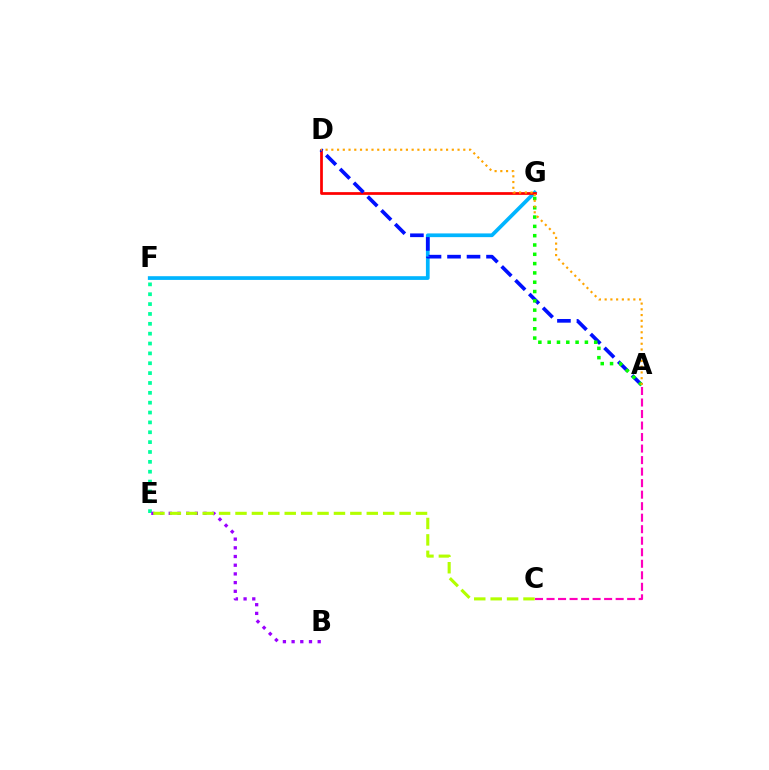{('F', 'G'): [{'color': '#00b5ff', 'line_style': 'solid', 'thickness': 2.68}], ('D', 'G'): [{'color': '#ff0000', 'line_style': 'solid', 'thickness': 1.97}], ('A', 'D'): [{'color': '#0010ff', 'line_style': 'dashed', 'thickness': 2.65}, {'color': '#ffa500', 'line_style': 'dotted', 'thickness': 1.56}], ('E', 'F'): [{'color': '#00ff9d', 'line_style': 'dotted', 'thickness': 2.68}], ('B', 'E'): [{'color': '#9b00ff', 'line_style': 'dotted', 'thickness': 2.36}], ('A', 'C'): [{'color': '#ff00bd', 'line_style': 'dashed', 'thickness': 1.56}], ('A', 'G'): [{'color': '#08ff00', 'line_style': 'dotted', 'thickness': 2.53}], ('C', 'E'): [{'color': '#b3ff00', 'line_style': 'dashed', 'thickness': 2.23}]}